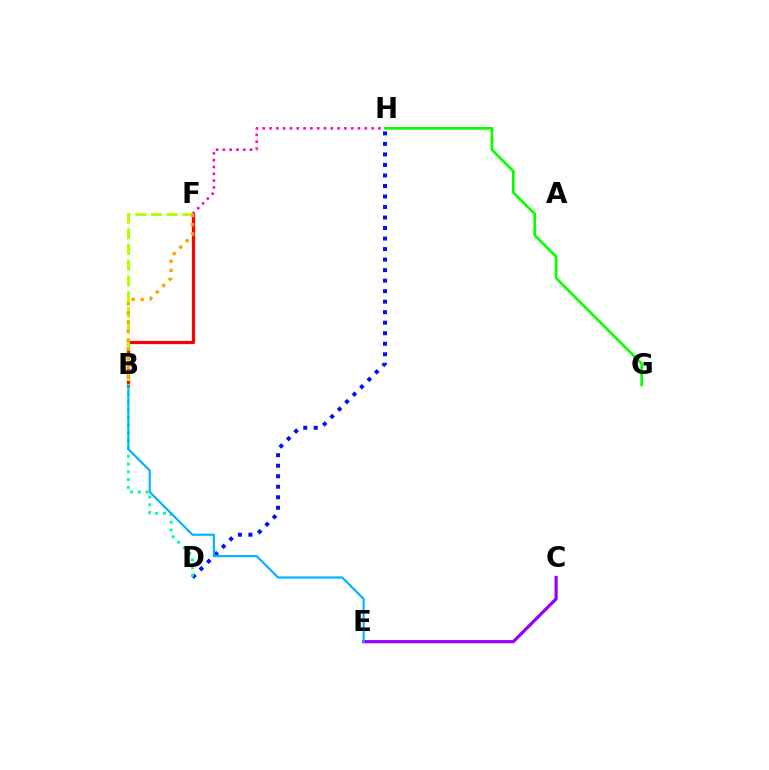{('D', 'H'): [{'color': '#0010ff', 'line_style': 'dotted', 'thickness': 2.86}], ('B', 'D'): [{'color': '#00ff9d', 'line_style': 'dotted', 'thickness': 2.11}], ('B', 'F'): [{'color': '#ff0000', 'line_style': 'solid', 'thickness': 2.32}, {'color': '#b3ff00', 'line_style': 'dashed', 'thickness': 2.14}, {'color': '#ffa500', 'line_style': 'dotted', 'thickness': 2.47}], ('F', 'H'): [{'color': '#ff00bd', 'line_style': 'dotted', 'thickness': 1.85}], ('C', 'E'): [{'color': '#9b00ff', 'line_style': 'solid', 'thickness': 2.31}], ('B', 'E'): [{'color': '#00b5ff', 'line_style': 'solid', 'thickness': 1.58}], ('G', 'H'): [{'color': '#08ff00', 'line_style': 'solid', 'thickness': 1.93}]}